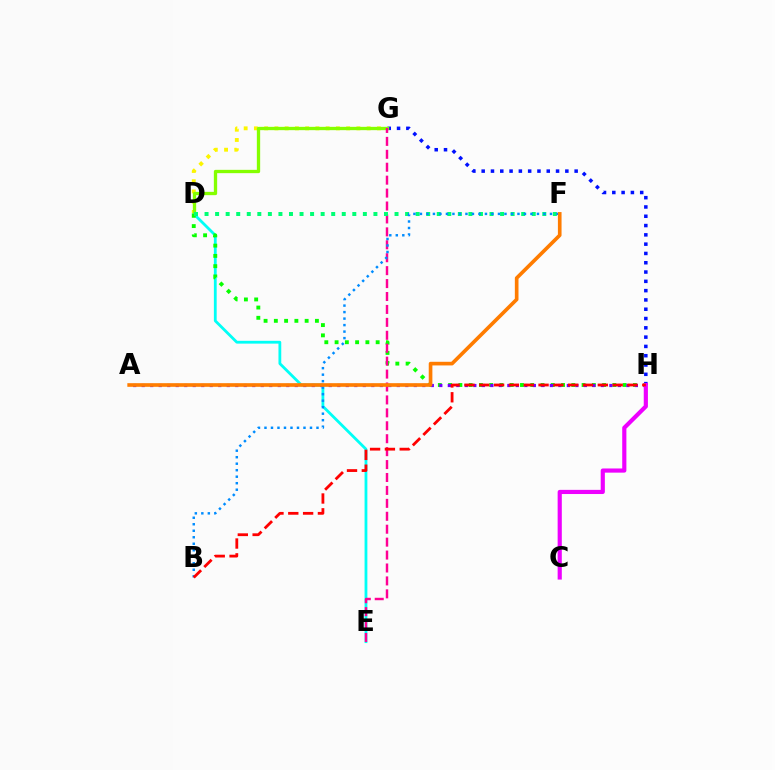{('D', 'G'): [{'color': '#fcf500', 'line_style': 'dotted', 'thickness': 2.78}, {'color': '#84ff00', 'line_style': 'solid', 'thickness': 2.38}], ('G', 'H'): [{'color': '#0010ff', 'line_style': 'dotted', 'thickness': 2.53}], ('D', 'E'): [{'color': '#00fff6', 'line_style': 'solid', 'thickness': 2.01}], ('D', 'H'): [{'color': '#08ff00', 'line_style': 'dotted', 'thickness': 2.79}], ('A', 'H'): [{'color': '#7200ff', 'line_style': 'dotted', 'thickness': 2.31}], ('E', 'G'): [{'color': '#ff0094', 'line_style': 'dashed', 'thickness': 1.76}], ('C', 'H'): [{'color': '#ee00ff', 'line_style': 'solid', 'thickness': 3.0}], ('D', 'F'): [{'color': '#00ff74', 'line_style': 'dotted', 'thickness': 2.87}], ('B', 'F'): [{'color': '#008cff', 'line_style': 'dotted', 'thickness': 1.77}], ('B', 'H'): [{'color': '#ff0000', 'line_style': 'dashed', 'thickness': 2.01}], ('A', 'F'): [{'color': '#ff7c00', 'line_style': 'solid', 'thickness': 2.63}]}